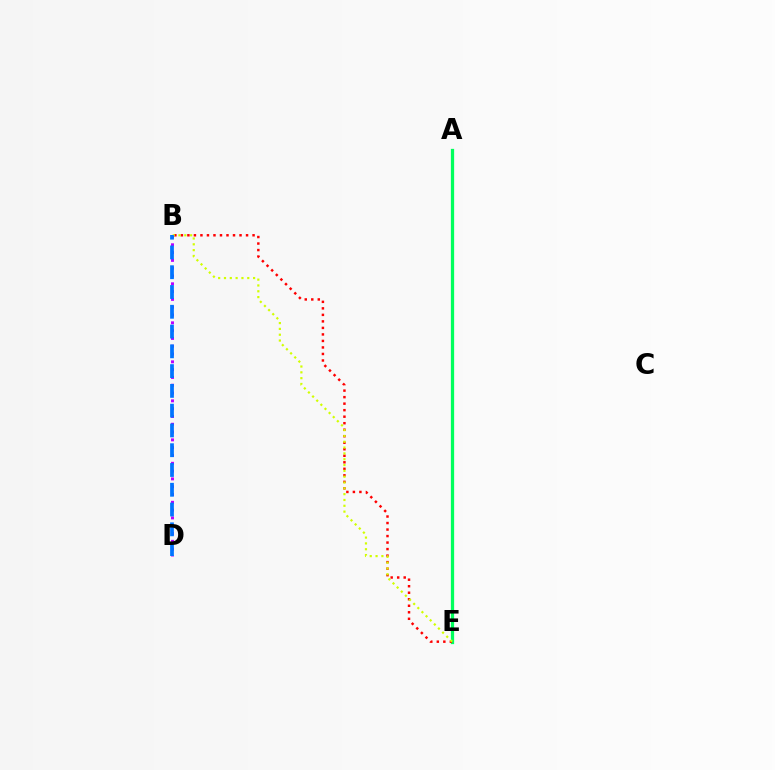{('A', 'E'): [{'color': '#00ff5c', 'line_style': 'solid', 'thickness': 2.35}], ('B', 'E'): [{'color': '#ff0000', 'line_style': 'dotted', 'thickness': 1.77}, {'color': '#d1ff00', 'line_style': 'dotted', 'thickness': 1.58}], ('B', 'D'): [{'color': '#b900ff', 'line_style': 'dotted', 'thickness': 2.12}, {'color': '#0074ff', 'line_style': 'dashed', 'thickness': 2.69}]}